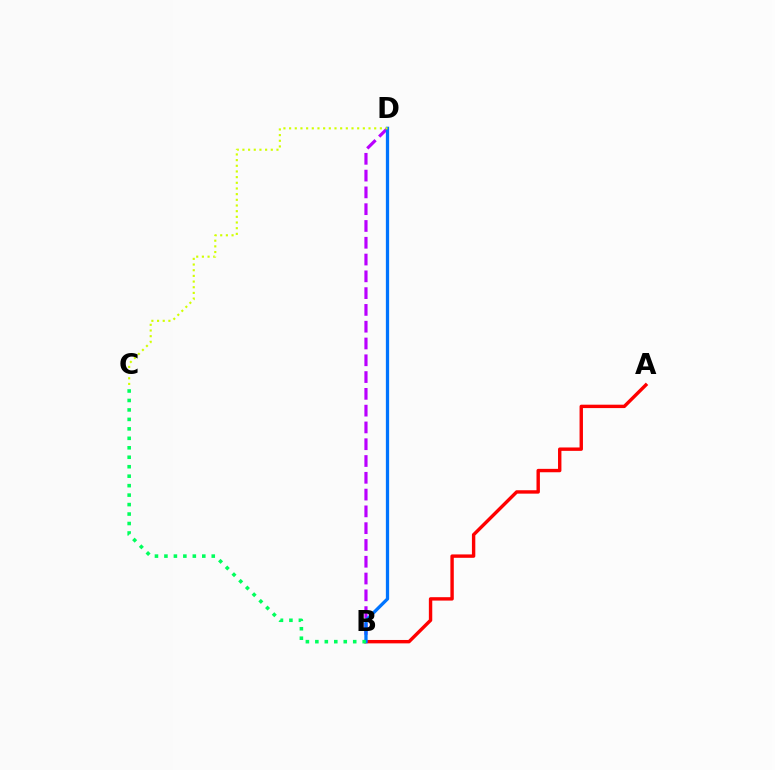{('A', 'B'): [{'color': '#ff0000', 'line_style': 'solid', 'thickness': 2.45}], ('B', 'D'): [{'color': '#b900ff', 'line_style': 'dashed', 'thickness': 2.28}, {'color': '#0074ff', 'line_style': 'solid', 'thickness': 2.35}], ('B', 'C'): [{'color': '#00ff5c', 'line_style': 'dotted', 'thickness': 2.57}], ('C', 'D'): [{'color': '#d1ff00', 'line_style': 'dotted', 'thickness': 1.54}]}